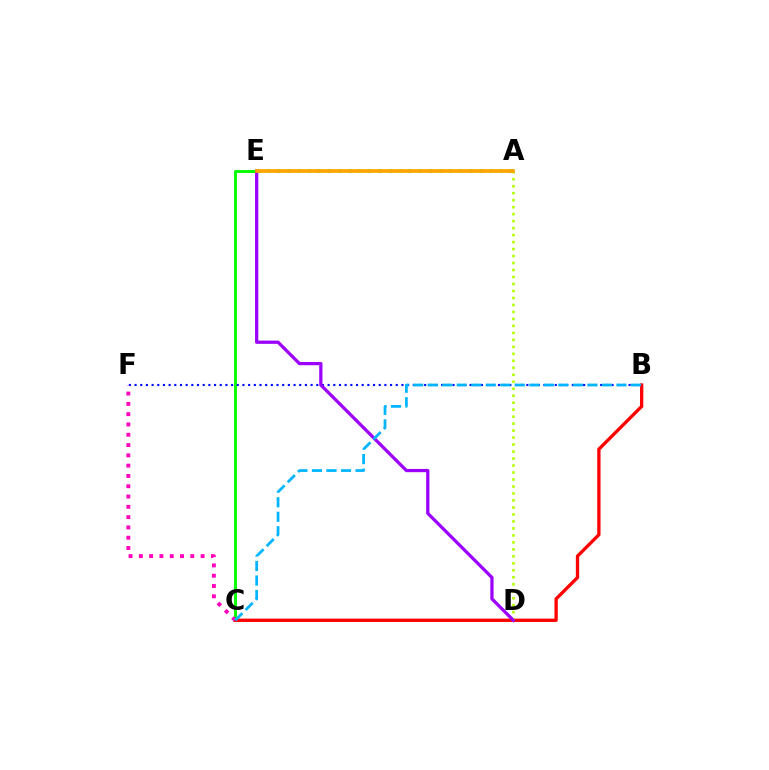{('C', 'E'): [{'color': '#08ff00', 'line_style': 'solid', 'thickness': 2.12}], ('B', 'F'): [{'color': '#0010ff', 'line_style': 'dotted', 'thickness': 1.54}], ('B', 'C'): [{'color': '#ff0000', 'line_style': 'solid', 'thickness': 2.38}, {'color': '#00b5ff', 'line_style': 'dashed', 'thickness': 1.97}], ('A', 'E'): [{'color': '#00ff9d', 'line_style': 'dotted', 'thickness': 2.74}, {'color': '#ffa500', 'line_style': 'solid', 'thickness': 2.68}], ('A', 'D'): [{'color': '#b3ff00', 'line_style': 'dotted', 'thickness': 1.9}], ('C', 'F'): [{'color': '#ff00bd', 'line_style': 'dotted', 'thickness': 2.8}], ('D', 'E'): [{'color': '#9b00ff', 'line_style': 'solid', 'thickness': 2.34}]}